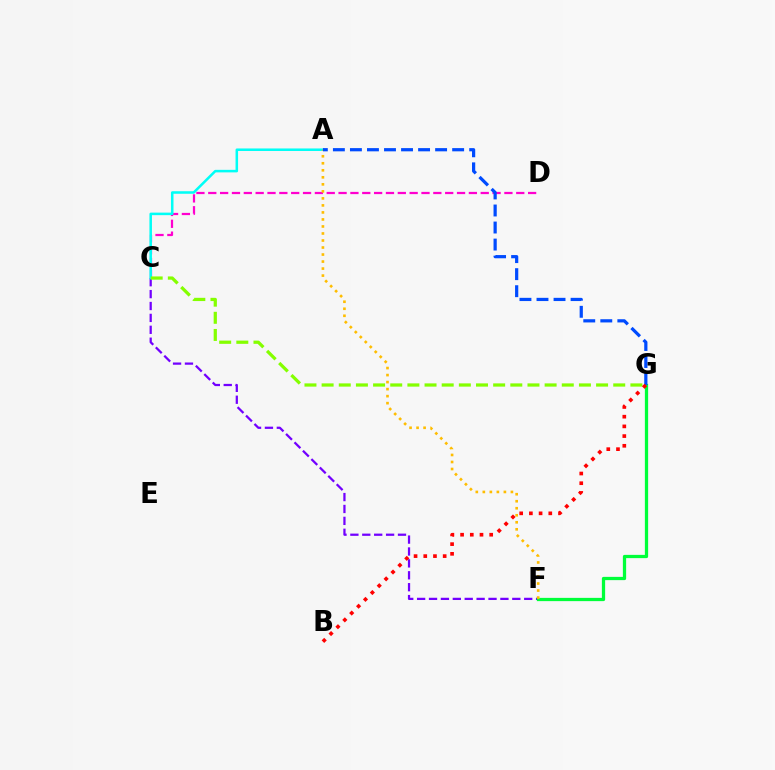{('C', 'D'): [{'color': '#ff00cf', 'line_style': 'dashed', 'thickness': 1.61}], ('C', 'F'): [{'color': '#7200ff', 'line_style': 'dashed', 'thickness': 1.62}], ('A', 'C'): [{'color': '#00fff6', 'line_style': 'solid', 'thickness': 1.82}], ('F', 'G'): [{'color': '#00ff39', 'line_style': 'solid', 'thickness': 2.35}], ('A', 'F'): [{'color': '#ffbd00', 'line_style': 'dotted', 'thickness': 1.91}], ('C', 'G'): [{'color': '#84ff00', 'line_style': 'dashed', 'thickness': 2.33}], ('A', 'G'): [{'color': '#004bff', 'line_style': 'dashed', 'thickness': 2.31}], ('B', 'G'): [{'color': '#ff0000', 'line_style': 'dotted', 'thickness': 2.64}]}